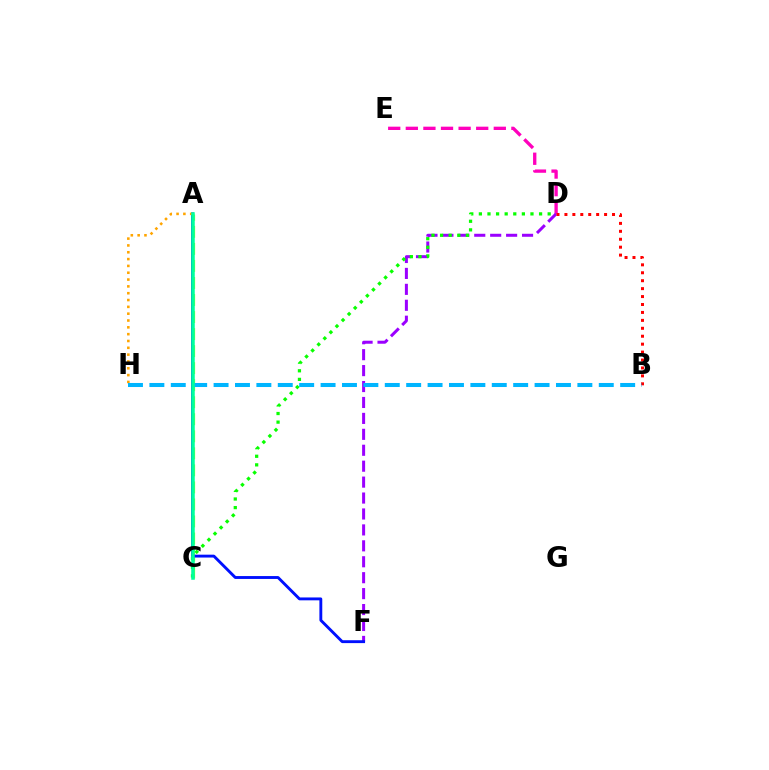{('A', 'C'): [{'color': '#b3ff00', 'line_style': 'dashed', 'thickness': 2.31}, {'color': '#00ff9d', 'line_style': 'solid', 'thickness': 2.54}], ('D', 'E'): [{'color': '#ff00bd', 'line_style': 'dashed', 'thickness': 2.39}], ('D', 'F'): [{'color': '#9b00ff', 'line_style': 'dashed', 'thickness': 2.16}], ('A', 'F'): [{'color': '#0010ff', 'line_style': 'solid', 'thickness': 2.07}], ('A', 'H'): [{'color': '#ffa500', 'line_style': 'dotted', 'thickness': 1.85}], ('B', 'D'): [{'color': '#ff0000', 'line_style': 'dotted', 'thickness': 2.16}], ('C', 'D'): [{'color': '#08ff00', 'line_style': 'dotted', 'thickness': 2.34}], ('B', 'H'): [{'color': '#00b5ff', 'line_style': 'dashed', 'thickness': 2.91}]}